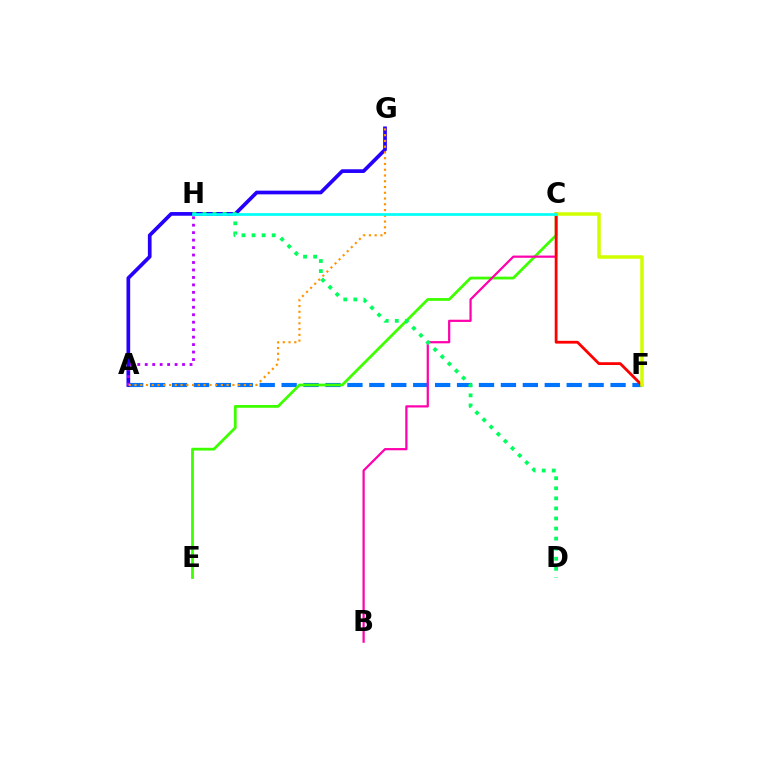{('A', 'F'): [{'color': '#0074ff', 'line_style': 'dashed', 'thickness': 2.98}], ('C', 'E'): [{'color': '#3dff00', 'line_style': 'solid', 'thickness': 2.0}], ('A', 'G'): [{'color': '#2500ff', 'line_style': 'solid', 'thickness': 2.66}, {'color': '#ff9400', 'line_style': 'dotted', 'thickness': 1.56}], ('B', 'C'): [{'color': '#ff00ac', 'line_style': 'solid', 'thickness': 1.6}], ('A', 'H'): [{'color': '#b900ff', 'line_style': 'dotted', 'thickness': 2.03}], ('C', 'F'): [{'color': '#ff0000', 'line_style': 'solid', 'thickness': 2.02}, {'color': '#d1ff00', 'line_style': 'solid', 'thickness': 2.54}], ('D', 'H'): [{'color': '#00ff5c', 'line_style': 'dotted', 'thickness': 2.73}], ('C', 'H'): [{'color': '#00fff6', 'line_style': 'solid', 'thickness': 1.95}]}